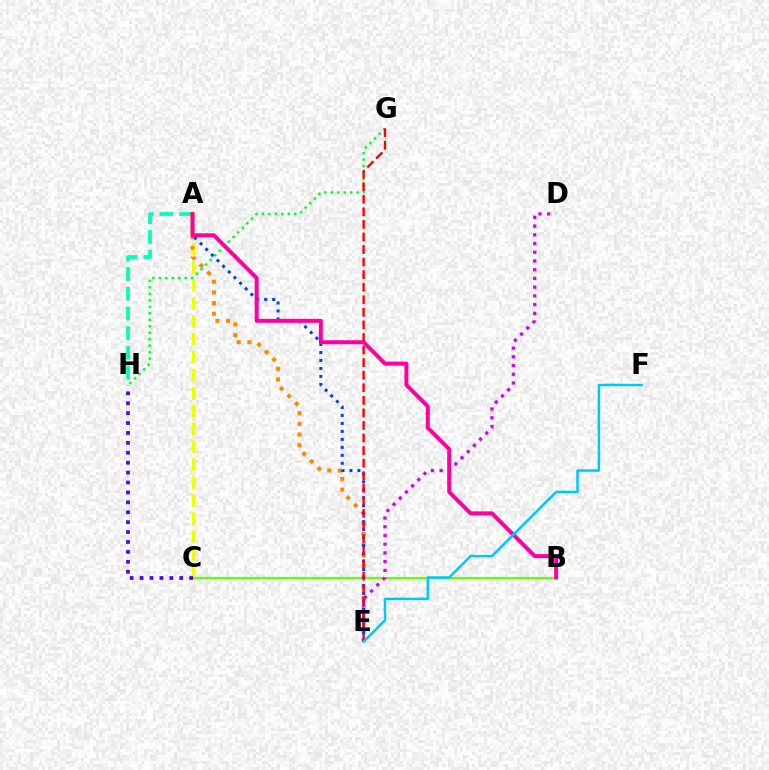{('A', 'H'): [{'color': '#00ffaf', 'line_style': 'dashed', 'thickness': 2.68}], ('G', 'H'): [{'color': '#00ff27', 'line_style': 'dotted', 'thickness': 1.76}], ('A', 'C'): [{'color': '#eeff00', 'line_style': 'dashed', 'thickness': 2.44}], ('B', 'C'): [{'color': '#66ff00', 'line_style': 'solid', 'thickness': 1.54}], ('C', 'H'): [{'color': '#4f00ff', 'line_style': 'dotted', 'thickness': 2.69}], ('A', 'E'): [{'color': '#ff8800', 'line_style': 'dotted', 'thickness': 2.9}, {'color': '#003fff', 'line_style': 'dotted', 'thickness': 2.17}], ('D', 'E'): [{'color': '#d600ff', 'line_style': 'dotted', 'thickness': 2.37}], ('E', 'G'): [{'color': '#ff0000', 'line_style': 'dashed', 'thickness': 1.71}], ('A', 'B'): [{'color': '#ff00a0', 'line_style': 'solid', 'thickness': 2.86}], ('E', 'F'): [{'color': '#00c7ff', 'line_style': 'solid', 'thickness': 1.8}]}